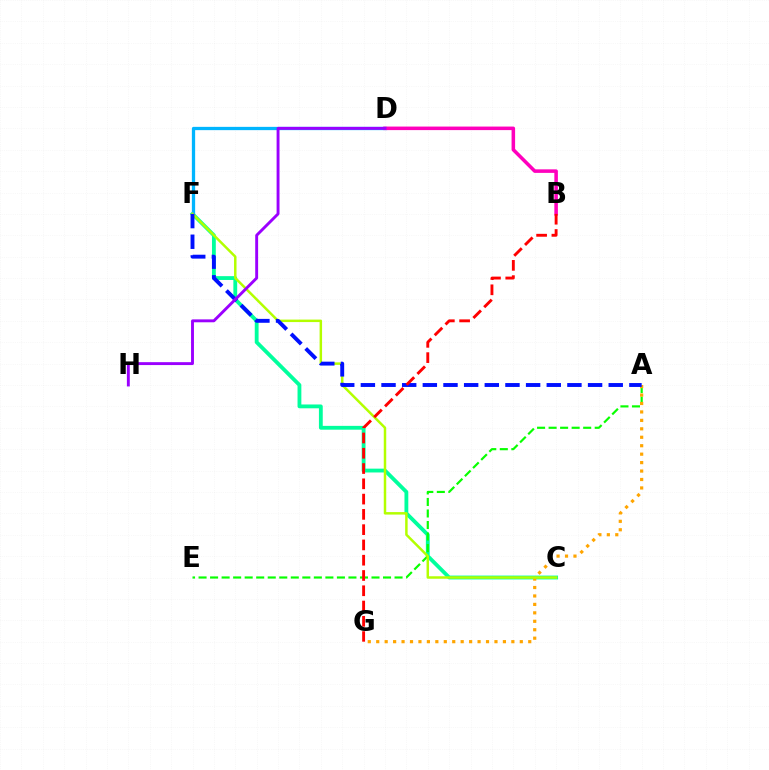{('C', 'F'): [{'color': '#00ff9d', 'line_style': 'solid', 'thickness': 2.75}, {'color': '#b3ff00', 'line_style': 'solid', 'thickness': 1.79}], ('A', 'E'): [{'color': '#08ff00', 'line_style': 'dashed', 'thickness': 1.57}], ('A', 'G'): [{'color': '#ffa500', 'line_style': 'dotted', 'thickness': 2.29}], ('D', 'F'): [{'color': '#00b5ff', 'line_style': 'solid', 'thickness': 2.36}], ('B', 'D'): [{'color': '#ff00bd', 'line_style': 'solid', 'thickness': 2.55}], ('A', 'F'): [{'color': '#0010ff', 'line_style': 'dashed', 'thickness': 2.81}], ('B', 'G'): [{'color': '#ff0000', 'line_style': 'dashed', 'thickness': 2.08}], ('D', 'H'): [{'color': '#9b00ff', 'line_style': 'solid', 'thickness': 2.09}]}